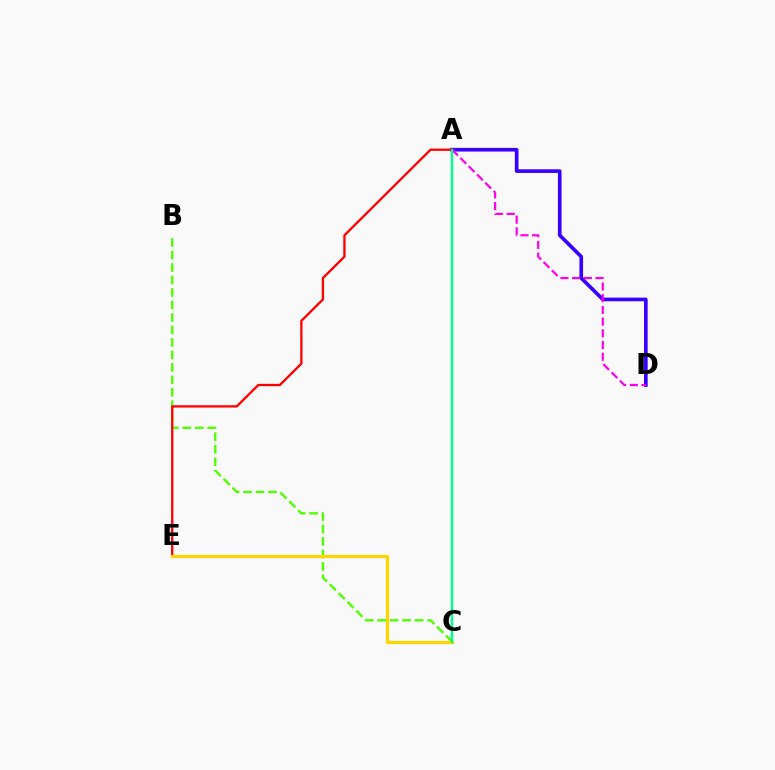{('B', 'C'): [{'color': '#4fff00', 'line_style': 'dashed', 'thickness': 1.7}], ('A', 'D'): [{'color': '#3700ff', 'line_style': 'solid', 'thickness': 2.63}, {'color': '#ff00ed', 'line_style': 'dashed', 'thickness': 1.59}], ('A', 'C'): [{'color': '#009eff', 'line_style': 'solid', 'thickness': 1.58}, {'color': '#00ff86', 'line_style': 'solid', 'thickness': 1.62}], ('A', 'E'): [{'color': '#ff0000', 'line_style': 'solid', 'thickness': 1.66}], ('C', 'E'): [{'color': '#ffd500', 'line_style': 'solid', 'thickness': 2.3}]}